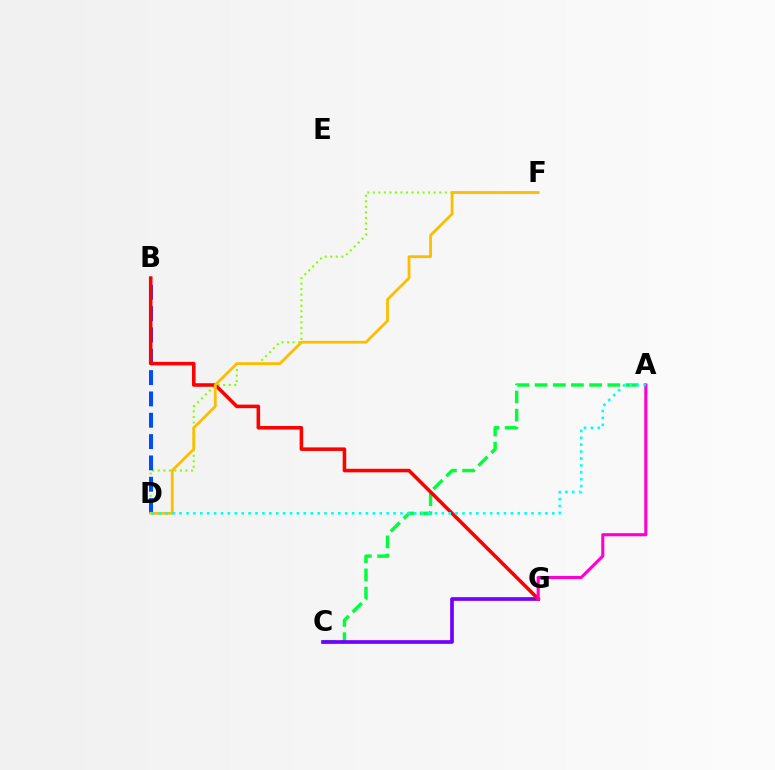{('A', 'C'): [{'color': '#00ff39', 'line_style': 'dashed', 'thickness': 2.47}], ('C', 'G'): [{'color': '#7200ff', 'line_style': 'solid', 'thickness': 2.66}], ('D', 'F'): [{'color': '#84ff00', 'line_style': 'dotted', 'thickness': 1.5}, {'color': '#ffbd00', 'line_style': 'solid', 'thickness': 2.01}], ('B', 'D'): [{'color': '#004bff', 'line_style': 'dashed', 'thickness': 2.9}], ('B', 'G'): [{'color': '#ff0000', 'line_style': 'solid', 'thickness': 2.56}], ('A', 'G'): [{'color': '#ff00cf', 'line_style': 'solid', 'thickness': 2.24}], ('A', 'D'): [{'color': '#00fff6', 'line_style': 'dotted', 'thickness': 1.88}]}